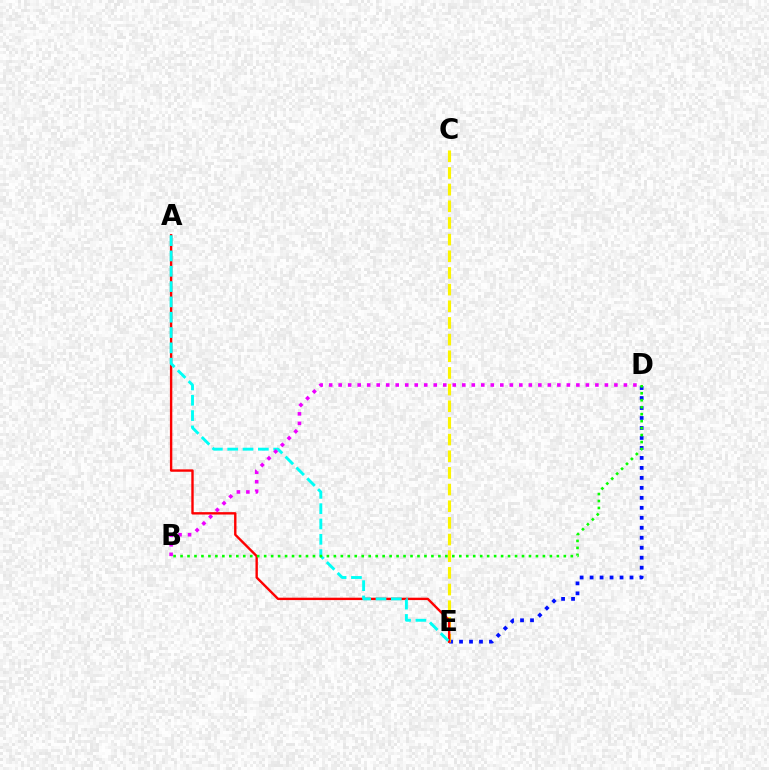{('D', 'E'): [{'color': '#0010ff', 'line_style': 'dotted', 'thickness': 2.71}], ('C', 'E'): [{'color': '#fcf500', 'line_style': 'dashed', 'thickness': 2.26}], ('A', 'E'): [{'color': '#ff0000', 'line_style': 'solid', 'thickness': 1.72}, {'color': '#00fff6', 'line_style': 'dashed', 'thickness': 2.08}], ('B', 'D'): [{'color': '#08ff00', 'line_style': 'dotted', 'thickness': 1.89}, {'color': '#ee00ff', 'line_style': 'dotted', 'thickness': 2.58}]}